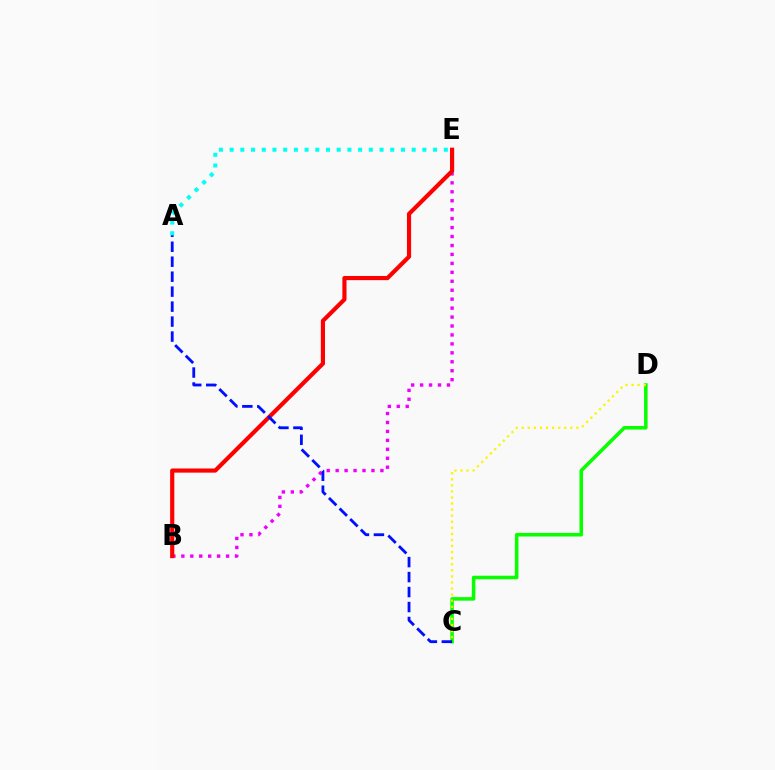{('A', 'E'): [{'color': '#00fff6', 'line_style': 'dotted', 'thickness': 2.91}], ('B', 'E'): [{'color': '#ee00ff', 'line_style': 'dotted', 'thickness': 2.43}, {'color': '#ff0000', 'line_style': 'solid', 'thickness': 2.99}], ('C', 'D'): [{'color': '#08ff00', 'line_style': 'solid', 'thickness': 2.55}, {'color': '#fcf500', 'line_style': 'dotted', 'thickness': 1.65}], ('A', 'C'): [{'color': '#0010ff', 'line_style': 'dashed', 'thickness': 2.03}]}